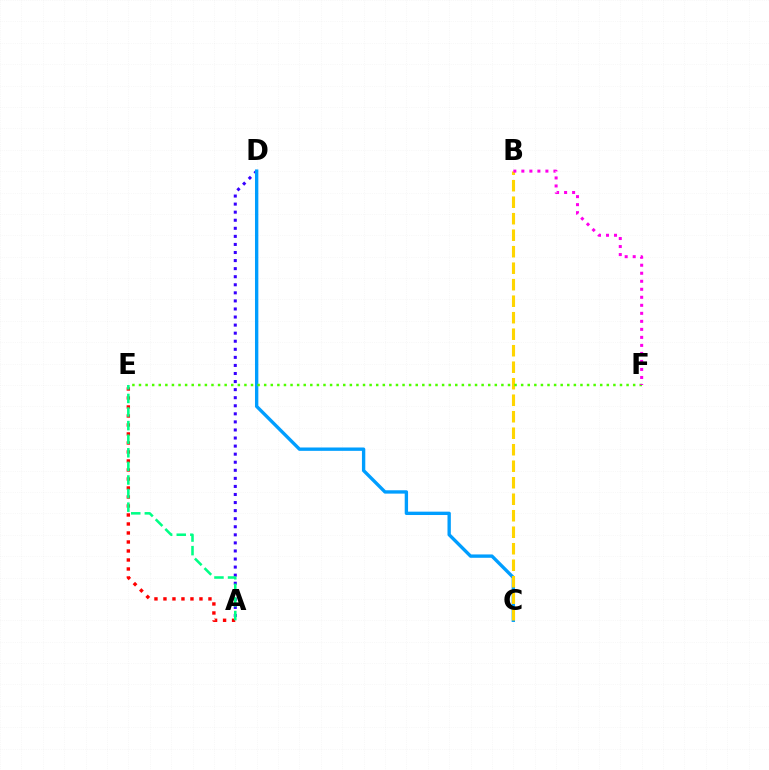{('A', 'D'): [{'color': '#3700ff', 'line_style': 'dotted', 'thickness': 2.19}], ('A', 'E'): [{'color': '#ff0000', 'line_style': 'dotted', 'thickness': 2.45}, {'color': '#00ff86', 'line_style': 'dashed', 'thickness': 1.85}], ('C', 'D'): [{'color': '#009eff', 'line_style': 'solid', 'thickness': 2.42}], ('B', 'C'): [{'color': '#ffd500', 'line_style': 'dashed', 'thickness': 2.24}], ('E', 'F'): [{'color': '#4fff00', 'line_style': 'dotted', 'thickness': 1.79}], ('B', 'F'): [{'color': '#ff00ed', 'line_style': 'dotted', 'thickness': 2.18}]}